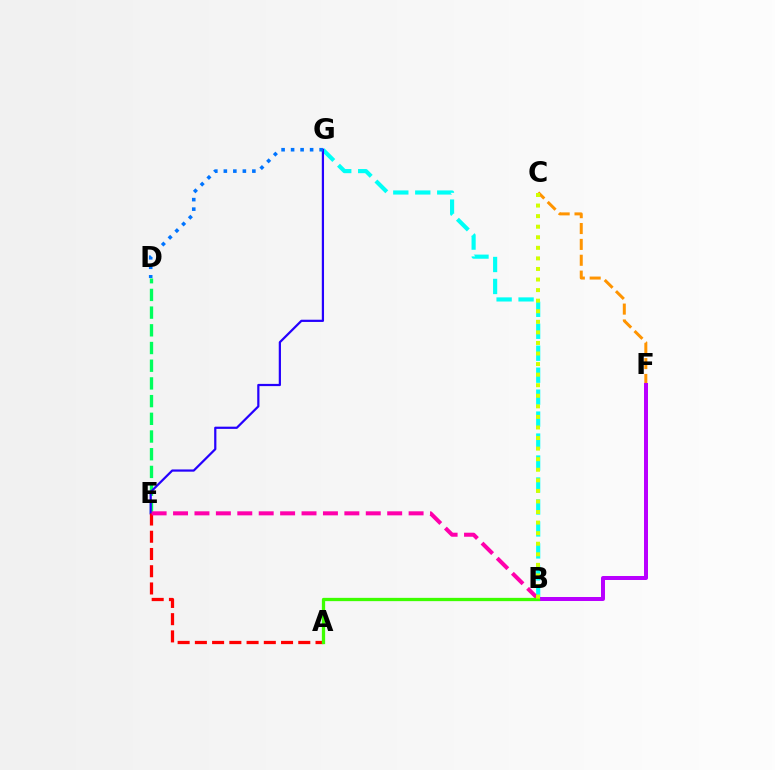{('D', 'E'): [{'color': '#00ff5c', 'line_style': 'dashed', 'thickness': 2.4}], ('C', 'F'): [{'color': '#ff9400', 'line_style': 'dashed', 'thickness': 2.16}], ('B', 'G'): [{'color': '#00fff6', 'line_style': 'dashed', 'thickness': 2.98}], ('E', 'G'): [{'color': '#2500ff', 'line_style': 'solid', 'thickness': 1.6}], ('A', 'E'): [{'color': '#ff0000', 'line_style': 'dashed', 'thickness': 2.34}], ('D', 'G'): [{'color': '#0074ff', 'line_style': 'dotted', 'thickness': 2.58}], ('B', 'F'): [{'color': '#b900ff', 'line_style': 'solid', 'thickness': 2.88}], ('B', 'E'): [{'color': '#ff00ac', 'line_style': 'dashed', 'thickness': 2.91}], ('A', 'B'): [{'color': '#3dff00', 'line_style': 'solid', 'thickness': 2.36}], ('B', 'C'): [{'color': '#d1ff00', 'line_style': 'dotted', 'thickness': 2.87}]}